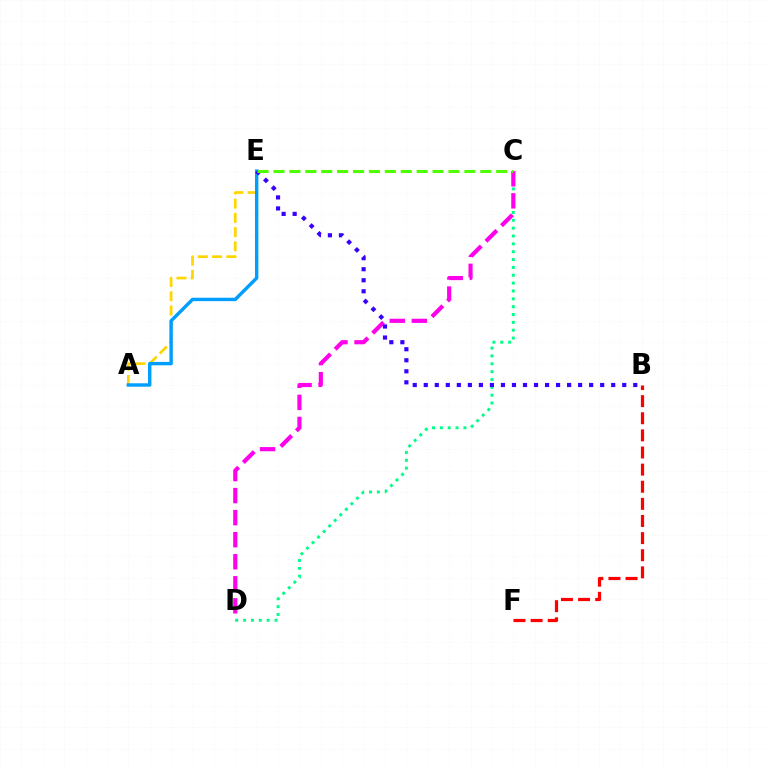{('A', 'E'): [{'color': '#ffd500', 'line_style': 'dashed', 'thickness': 1.94}, {'color': '#009eff', 'line_style': 'solid', 'thickness': 2.46}], ('B', 'F'): [{'color': '#ff0000', 'line_style': 'dashed', 'thickness': 2.33}], ('C', 'D'): [{'color': '#00ff86', 'line_style': 'dotted', 'thickness': 2.13}, {'color': '#ff00ed', 'line_style': 'dashed', 'thickness': 3.0}], ('B', 'E'): [{'color': '#3700ff', 'line_style': 'dotted', 'thickness': 3.0}], ('C', 'E'): [{'color': '#4fff00', 'line_style': 'dashed', 'thickness': 2.16}]}